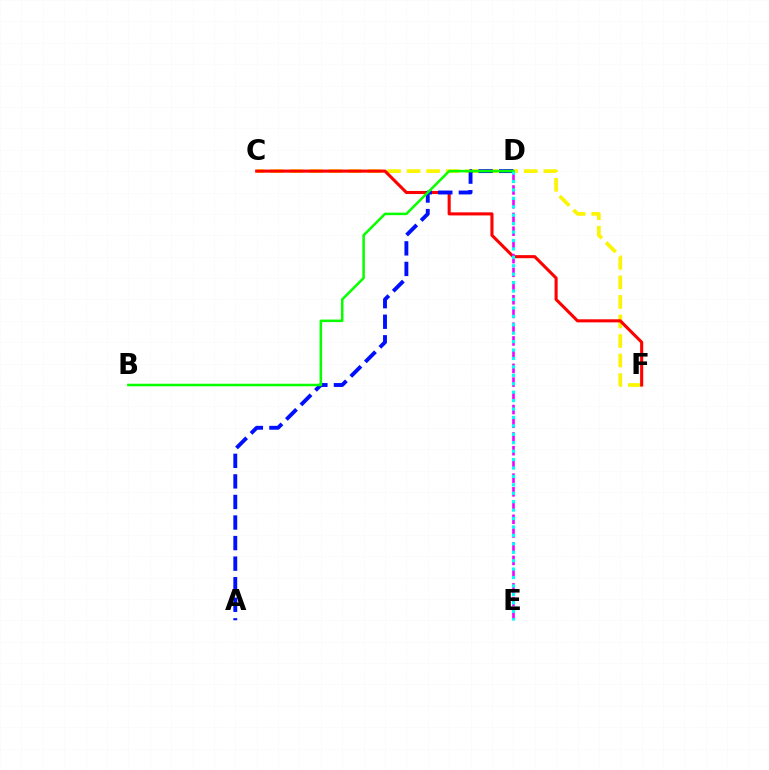{('C', 'F'): [{'color': '#fcf500', 'line_style': 'dashed', 'thickness': 2.65}, {'color': '#ff0000', 'line_style': 'solid', 'thickness': 2.22}], ('A', 'D'): [{'color': '#0010ff', 'line_style': 'dashed', 'thickness': 2.79}], ('D', 'E'): [{'color': '#ee00ff', 'line_style': 'dashed', 'thickness': 1.86}, {'color': '#00fff6', 'line_style': 'dotted', 'thickness': 2.29}], ('B', 'D'): [{'color': '#08ff00', 'line_style': 'solid', 'thickness': 1.82}]}